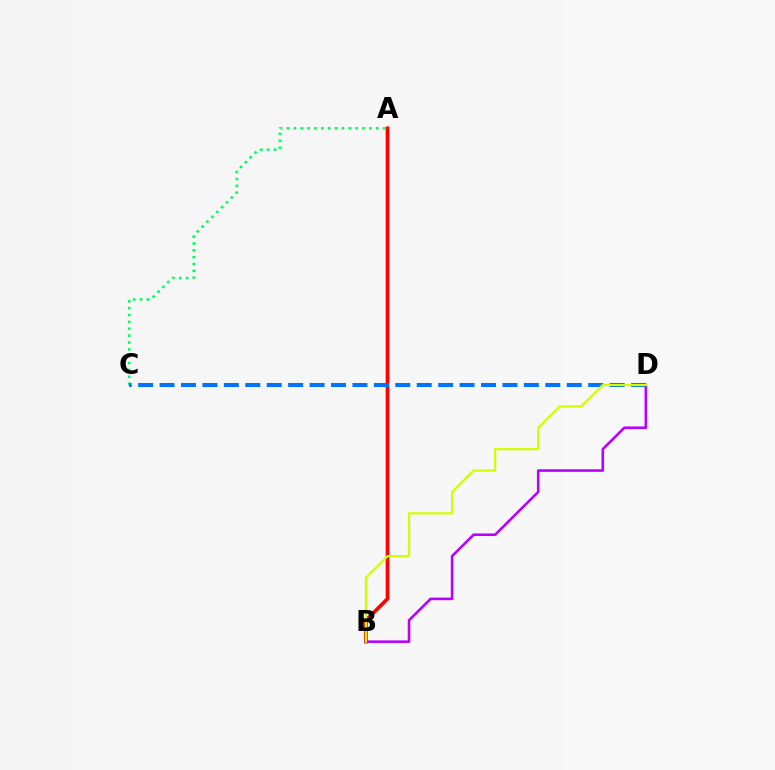{('A', 'B'): [{'color': '#ff0000', 'line_style': 'solid', 'thickness': 2.64}], ('B', 'D'): [{'color': '#b900ff', 'line_style': 'solid', 'thickness': 1.87}, {'color': '#d1ff00', 'line_style': 'solid', 'thickness': 1.59}], ('A', 'C'): [{'color': '#00ff5c', 'line_style': 'dotted', 'thickness': 1.87}], ('C', 'D'): [{'color': '#0074ff', 'line_style': 'dashed', 'thickness': 2.91}]}